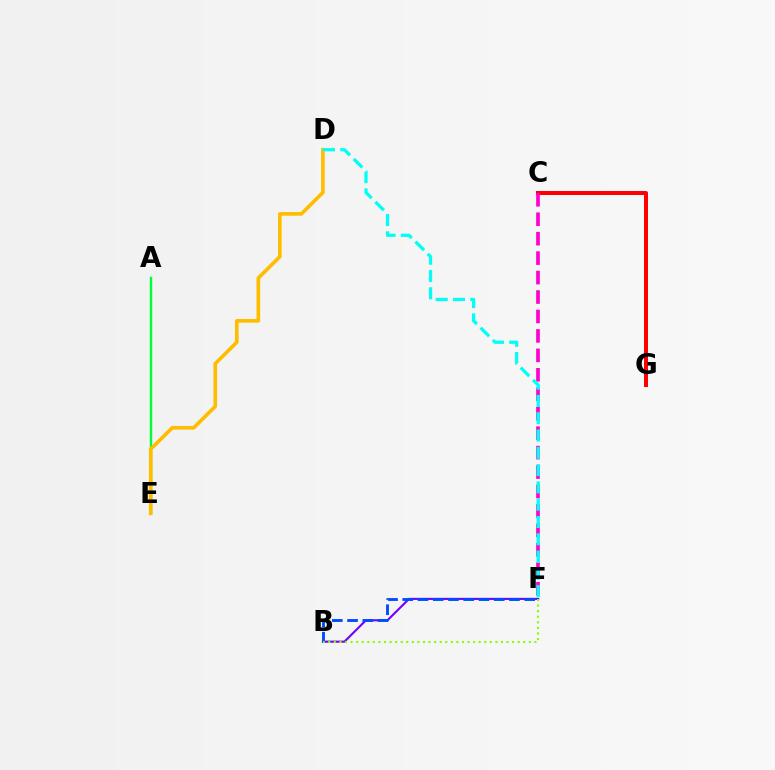{('A', 'E'): [{'color': '#00ff39', 'line_style': 'solid', 'thickness': 1.74}], ('D', 'E'): [{'color': '#ffbd00', 'line_style': 'solid', 'thickness': 2.62}], ('B', 'F'): [{'color': '#7200ff', 'line_style': 'solid', 'thickness': 1.52}, {'color': '#004bff', 'line_style': 'dashed', 'thickness': 2.07}, {'color': '#84ff00', 'line_style': 'dotted', 'thickness': 1.51}], ('C', 'G'): [{'color': '#ff0000', 'line_style': 'solid', 'thickness': 2.88}], ('C', 'F'): [{'color': '#ff00cf', 'line_style': 'dashed', 'thickness': 2.64}], ('D', 'F'): [{'color': '#00fff6', 'line_style': 'dashed', 'thickness': 2.35}]}